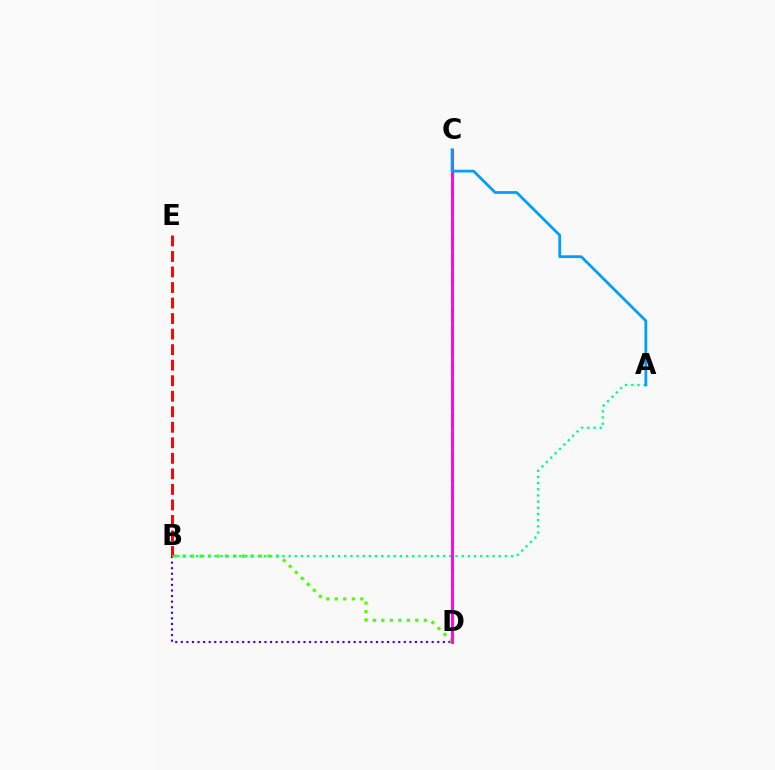{('B', 'D'): [{'color': '#3700ff', 'line_style': 'dotted', 'thickness': 1.51}, {'color': '#4fff00', 'line_style': 'dotted', 'thickness': 2.31}], ('B', 'E'): [{'color': '#ff0000', 'line_style': 'dashed', 'thickness': 2.11}], ('A', 'B'): [{'color': '#00ff86', 'line_style': 'dotted', 'thickness': 1.68}], ('C', 'D'): [{'color': '#ffd500', 'line_style': 'dashed', 'thickness': 2.43}, {'color': '#ff00ed', 'line_style': 'solid', 'thickness': 2.06}], ('A', 'C'): [{'color': '#009eff', 'line_style': 'solid', 'thickness': 1.99}]}